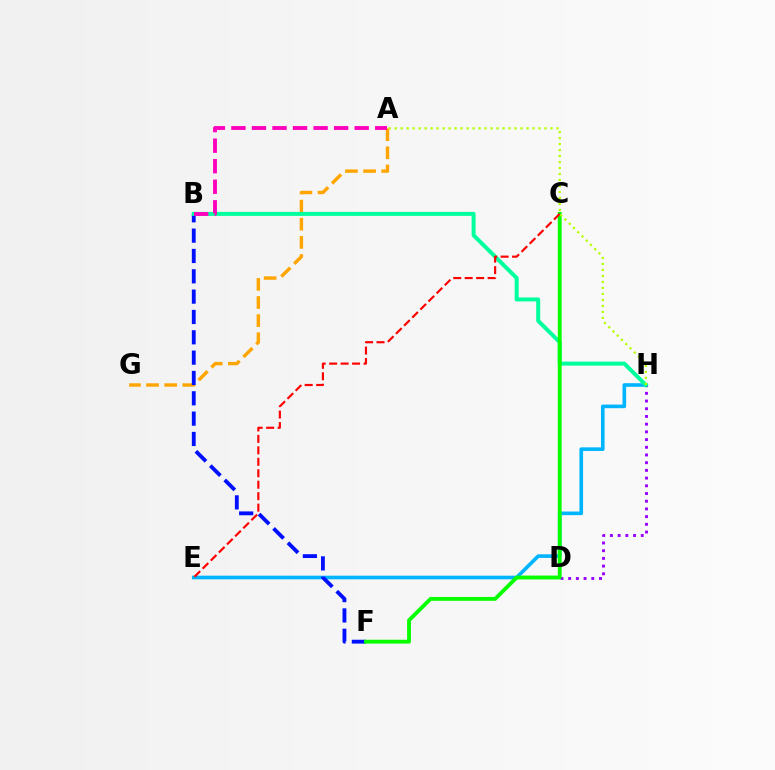{('A', 'G'): [{'color': '#ffa500', 'line_style': 'dashed', 'thickness': 2.46}], ('E', 'H'): [{'color': '#00b5ff', 'line_style': 'solid', 'thickness': 2.61}], ('B', 'F'): [{'color': '#0010ff', 'line_style': 'dashed', 'thickness': 2.76}], ('D', 'H'): [{'color': '#9b00ff', 'line_style': 'dotted', 'thickness': 2.09}], ('B', 'H'): [{'color': '#00ff9d', 'line_style': 'solid', 'thickness': 2.87}], ('C', 'F'): [{'color': '#08ff00', 'line_style': 'solid', 'thickness': 2.78}], ('C', 'E'): [{'color': '#ff0000', 'line_style': 'dashed', 'thickness': 1.56}], ('A', 'H'): [{'color': '#b3ff00', 'line_style': 'dotted', 'thickness': 1.63}], ('A', 'B'): [{'color': '#ff00bd', 'line_style': 'dashed', 'thickness': 2.79}]}